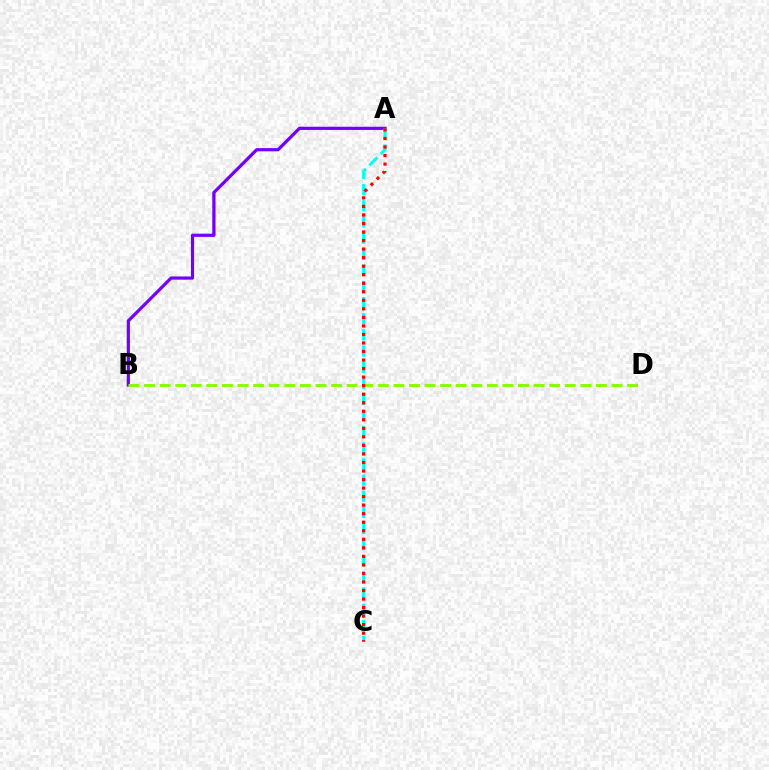{('A', 'B'): [{'color': '#7200ff', 'line_style': 'solid', 'thickness': 2.31}], ('B', 'D'): [{'color': '#84ff00', 'line_style': 'dashed', 'thickness': 2.12}], ('A', 'C'): [{'color': '#00fff6', 'line_style': 'dashed', 'thickness': 2.19}, {'color': '#ff0000', 'line_style': 'dotted', 'thickness': 2.32}]}